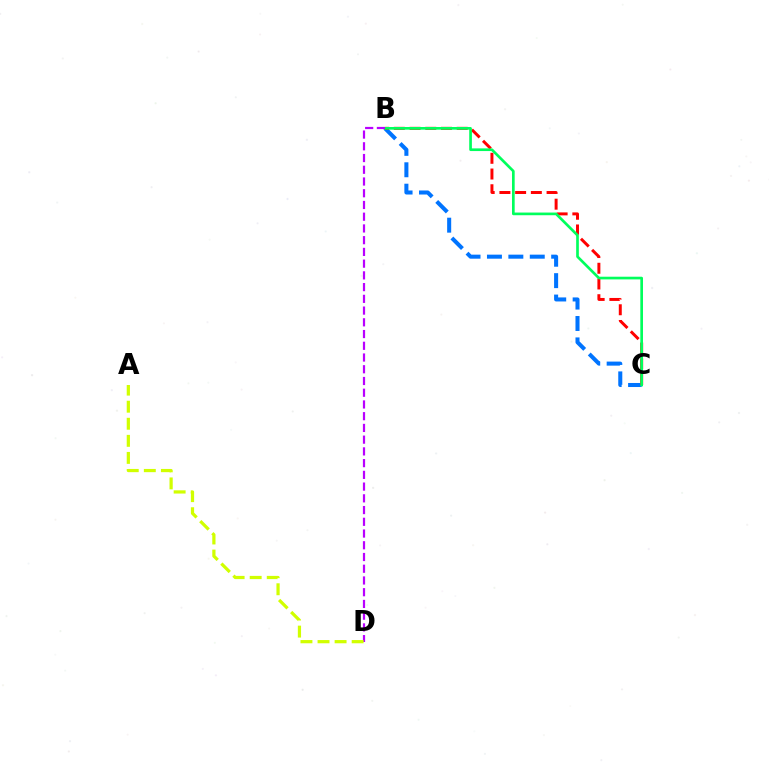{('B', 'C'): [{'color': '#0074ff', 'line_style': 'dashed', 'thickness': 2.91}, {'color': '#ff0000', 'line_style': 'dashed', 'thickness': 2.14}, {'color': '#00ff5c', 'line_style': 'solid', 'thickness': 1.93}], ('B', 'D'): [{'color': '#b900ff', 'line_style': 'dashed', 'thickness': 1.59}], ('A', 'D'): [{'color': '#d1ff00', 'line_style': 'dashed', 'thickness': 2.32}]}